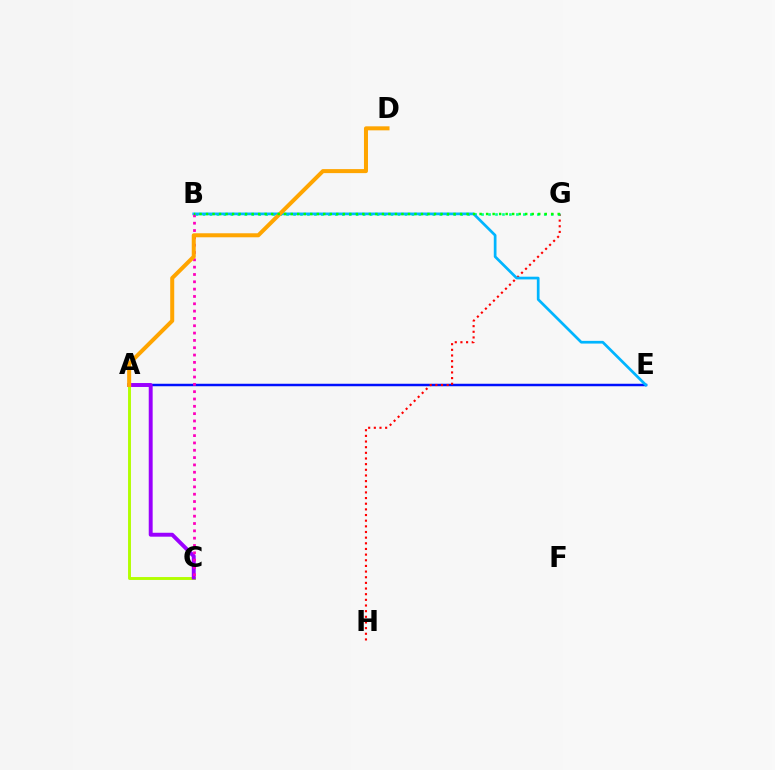{('A', 'C'): [{'color': '#b3ff00', 'line_style': 'solid', 'thickness': 2.1}, {'color': '#9b00ff', 'line_style': 'solid', 'thickness': 2.82}], ('A', 'E'): [{'color': '#0010ff', 'line_style': 'solid', 'thickness': 1.79}], ('G', 'H'): [{'color': '#ff0000', 'line_style': 'dotted', 'thickness': 1.54}], ('B', 'G'): [{'color': '#00ff9d', 'line_style': 'dotted', 'thickness': 1.89}, {'color': '#08ff00', 'line_style': 'dotted', 'thickness': 1.77}], ('B', 'E'): [{'color': '#00b5ff', 'line_style': 'solid', 'thickness': 1.95}], ('B', 'C'): [{'color': '#ff00bd', 'line_style': 'dotted', 'thickness': 1.99}], ('A', 'D'): [{'color': '#ffa500', 'line_style': 'solid', 'thickness': 2.89}]}